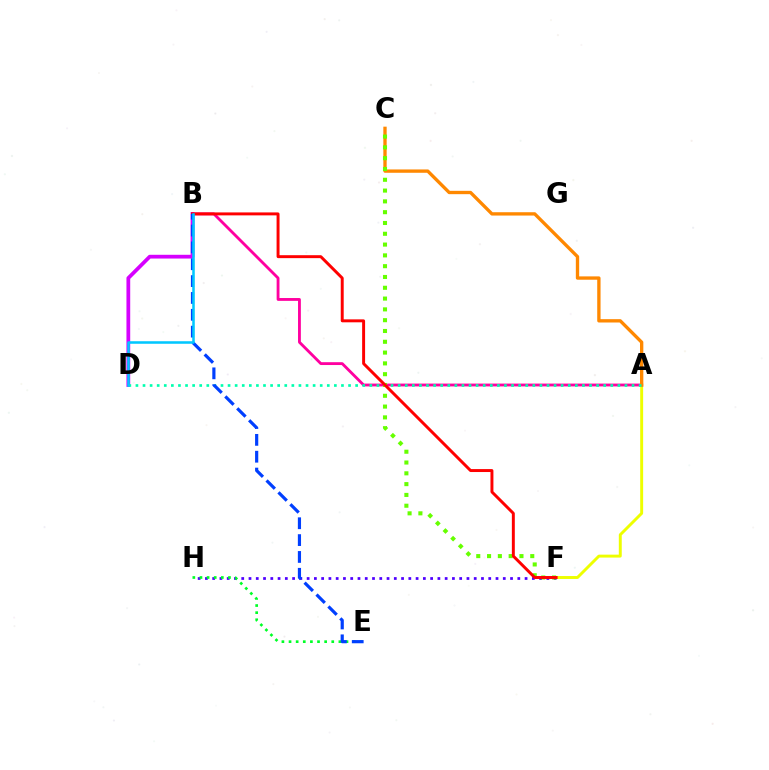{('F', 'H'): [{'color': '#4f00ff', 'line_style': 'dotted', 'thickness': 1.97}], ('A', 'F'): [{'color': '#eeff00', 'line_style': 'solid', 'thickness': 2.11}], ('B', 'D'): [{'color': '#d600ff', 'line_style': 'solid', 'thickness': 2.71}, {'color': '#00c7ff', 'line_style': 'solid', 'thickness': 1.83}], ('A', 'B'): [{'color': '#ff00a0', 'line_style': 'solid', 'thickness': 2.04}], ('A', 'C'): [{'color': '#ff8800', 'line_style': 'solid', 'thickness': 2.4}], ('A', 'D'): [{'color': '#00ffaf', 'line_style': 'dotted', 'thickness': 1.93}], ('E', 'H'): [{'color': '#00ff27', 'line_style': 'dotted', 'thickness': 1.93}], ('C', 'F'): [{'color': '#66ff00', 'line_style': 'dotted', 'thickness': 2.93}], ('B', 'F'): [{'color': '#ff0000', 'line_style': 'solid', 'thickness': 2.12}], ('B', 'E'): [{'color': '#003fff', 'line_style': 'dashed', 'thickness': 2.29}]}